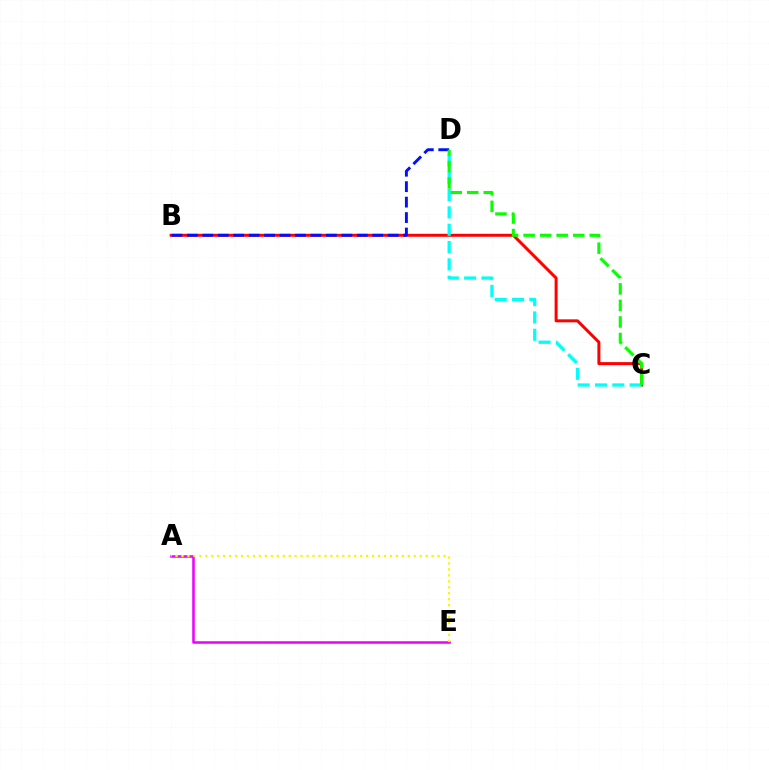{('B', 'C'): [{'color': '#ff0000', 'line_style': 'solid', 'thickness': 2.15}], ('C', 'D'): [{'color': '#00fff6', 'line_style': 'dashed', 'thickness': 2.35}, {'color': '#08ff00', 'line_style': 'dashed', 'thickness': 2.25}], ('B', 'D'): [{'color': '#0010ff', 'line_style': 'dashed', 'thickness': 2.1}], ('A', 'E'): [{'color': '#ee00ff', 'line_style': 'solid', 'thickness': 1.83}, {'color': '#fcf500', 'line_style': 'dotted', 'thickness': 1.62}]}